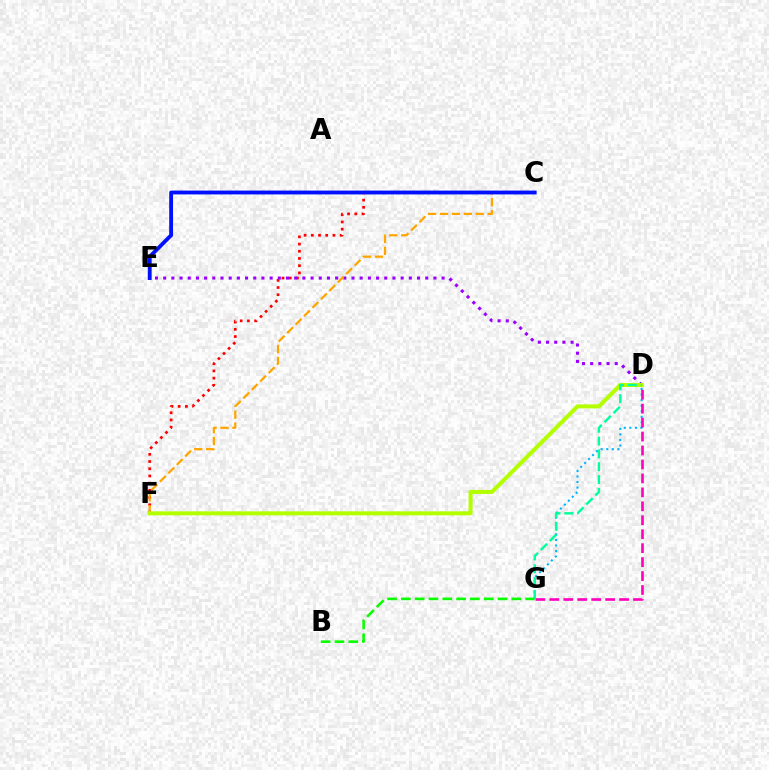{('C', 'F'): [{'color': '#ff0000', 'line_style': 'dotted', 'thickness': 1.96}, {'color': '#ffa500', 'line_style': 'dashed', 'thickness': 1.62}], ('B', 'G'): [{'color': '#08ff00', 'line_style': 'dashed', 'thickness': 1.88}], ('D', 'E'): [{'color': '#9b00ff', 'line_style': 'dotted', 'thickness': 2.22}], ('C', 'E'): [{'color': '#0010ff', 'line_style': 'solid', 'thickness': 2.76}], ('D', 'G'): [{'color': '#00b5ff', 'line_style': 'dotted', 'thickness': 1.51}, {'color': '#ff00bd', 'line_style': 'dashed', 'thickness': 1.9}, {'color': '#00ff9d', 'line_style': 'dashed', 'thickness': 1.74}], ('D', 'F'): [{'color': '#b3ff00', 'line_style': 'solid', 'thickness': 2.91}]}